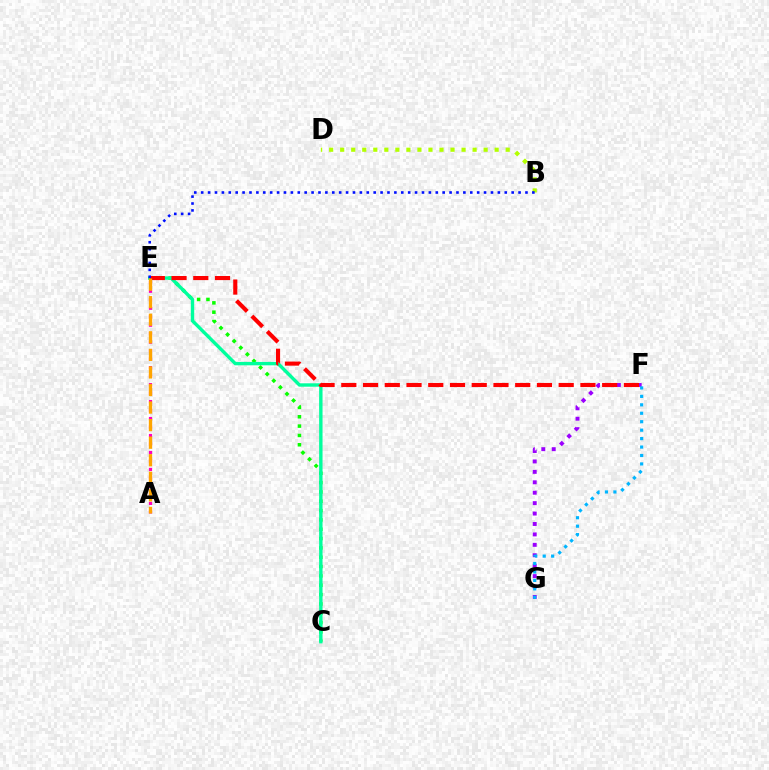{('A', 'E'): [{'color': '#ff00bd', 'line_style': 'dotted', 'thickness': 2.31}, {'color': '#ffa500', 'line_style': 'dashed', 'thickness': 2.39}], ('C', 'E'): [{'color': '#08ff00', 'line_style': 'dotted', 'thickness': 2.54}, {'color': '#00ff9d', 'line_style': 'solid', 'thickness': 2.44}], ('F', 'G'): [{'color': '#9b00ff', 'line_style': 'dotted', 'thickness': 2.83}, {'color': '#00b5ff', 'line_style': 'dotted', 'thickness': 2.29}], ('B', 'D'): [{'color': '#b3ff00', 'line_style': 'dotted', 'thickness': 3.0}], ('E', 'F'): [{'color': '#ff0000', 'line_style': 'dashed', 'thickness': 2.95}], ('B', 'E'): [{'color': '#0010ff', 'line_style': 'dotted', 'thickness': 1.87}]}